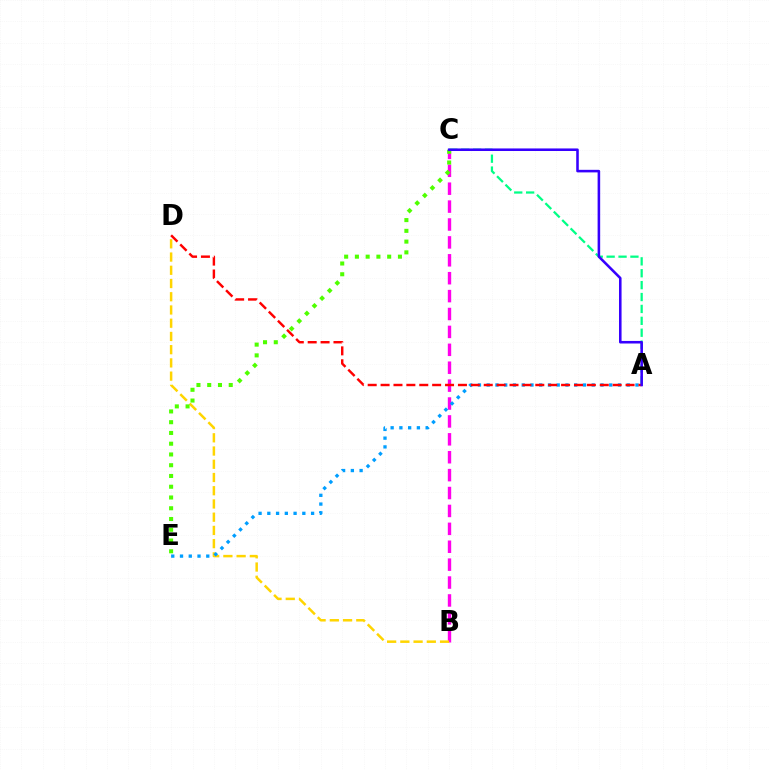{('A', 'C'): [{'color': '#00ff86', 'line_style': 'dashed', 'thickness': 1.62}, {'color': '#3700ff', 'line_style': 'solid', 'thickness': 1.85}], ('B', 'C'): [{'color': '#ff00ed', 'line_style': 'dashed', 'thickness': 2.43}], ('B', 'D'): [{'color': '#ffd500', 'line_style': 'dashed', 'thickness': 1.8}], ('C', 'E'): [{'color': '#4fff00', 'line_style': 'dotted', 'thickness': 2.92}], ('A', 'E'): [{'color': '#009eff', 'line_style': 'dotted', 'thickness': 2.38}], ('A', 'D'): [{'color': '#ff0000', 'line_style': 'dashed', 'thickness': 1.75}]}